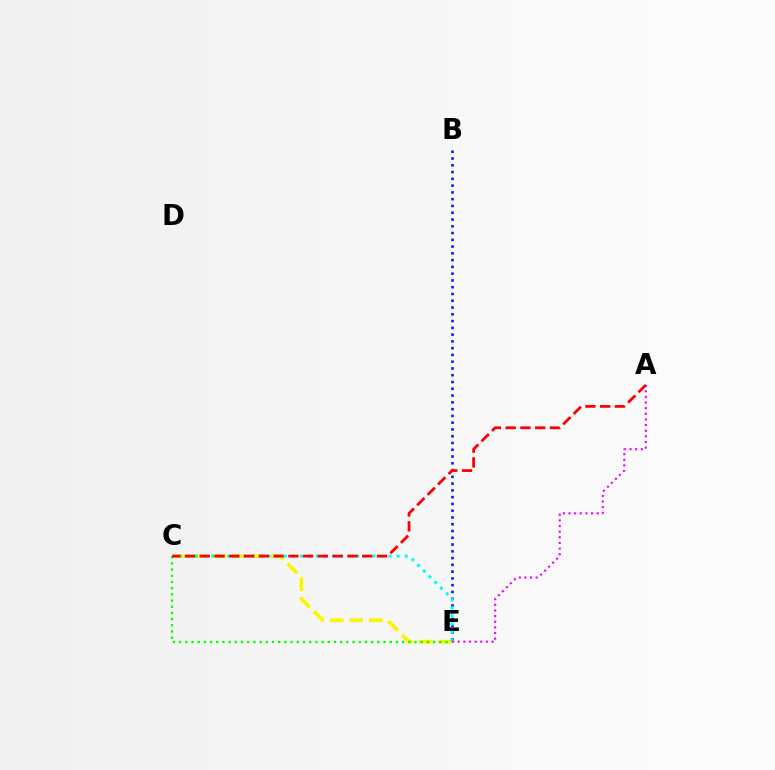{('C', 'E'): [{'color': '#fcf500', 'line_style': 'dashed', 'thickness': 2.66}, {'color': '#08ff00', 'line_style': 'dotted', 'thickness': 1.68}, {'color': '#00fff6', 'line_style': 'dotted', 'thickness': 2.19}], ('B', 'E'): [{'color': '#0010ff', 'line_style': 'dotted', 'thickness': 1.84}], ('A', 'E'): [{'color': '#ee00ff', 'line_style': 'dotted', 'thickness': 1.53}], ('A', 'C'): [{'color': '#ff0000', 'line_style': 'dashed', 'thickness': 2.01}]}